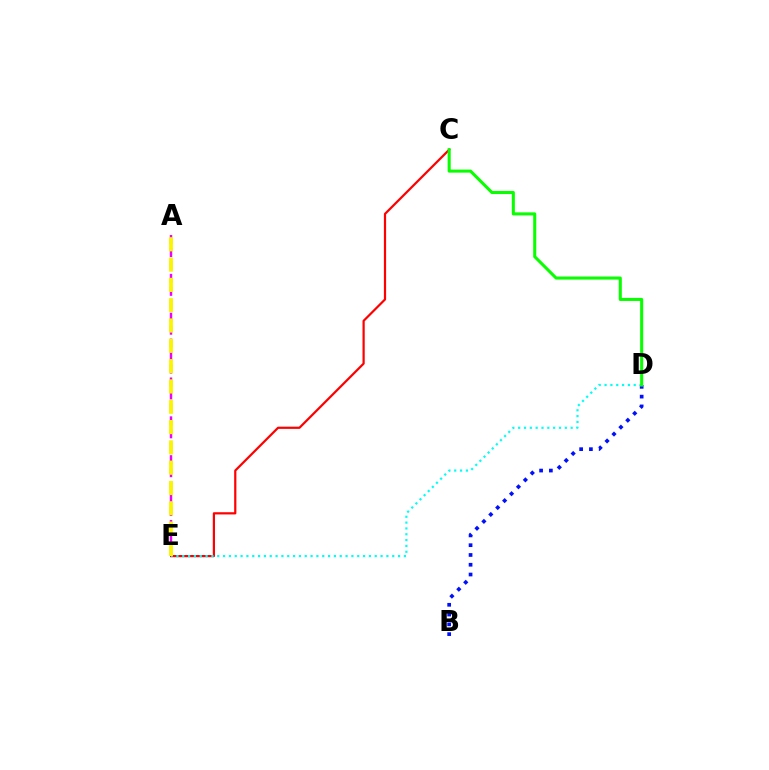{('C', 'E'): [{'color': '#ff0000', 'line_style': 'solid', 'thickness': 1.59}], ('A', 'E'): [{'color': '#ee00ff', 'line_style': 'dashed', 'thickness': 1.76}, {'color': '#fcf500', 'line_style': 'dashed', 'thickness': 2.76}], ('B', 'D'): [{'color': '#0010ff', 'line_style': 'dotted', 'thickness': 2.66}], ('D', 'E'): [{'color': '#00fff6', 'line_style': 'dotted', 'thickness': 1.58}], ('C', 'D'): [{'color': '#08ff00', 'line_style': 'solid', 'thickness': 2.2}]}